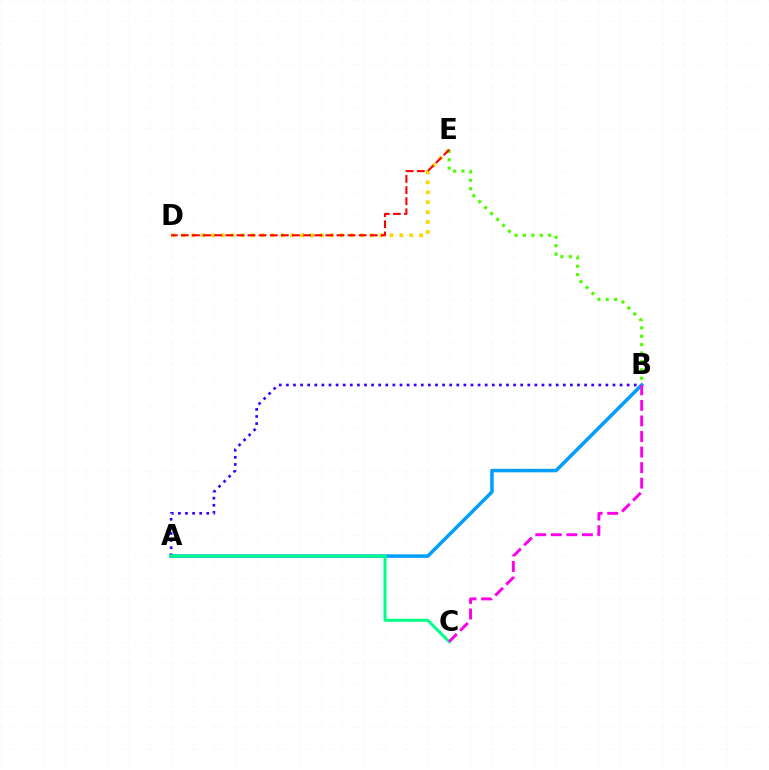{('D', 'E'): [{'color': '#ffd500', 'line_style': 'dotted', 'thickness': 2.69}, {'color': '#ff0000', 'line_style': 'dashed', 'thickness': 1.51}], ('A', 'B'): [{'color': '#3700ff', 'line_style': 'dotted', 'thickness': 1.93}, {'color': '#009eff', 'line_style': 'solid', 'thickness': 2.53}], ('A', 'C'): [{'color': '#00ff86', 'line_style': 'solid', 'thickness': 2.16}], ('B', 'C'): [{'color': '#ff00ed', 'line_style': 'dashed', 'thickness': 2.11}], ('B', 'E'): [{'color': '#4fff00', 'line_style': 'dotted', 'thickness': 2.28}]}